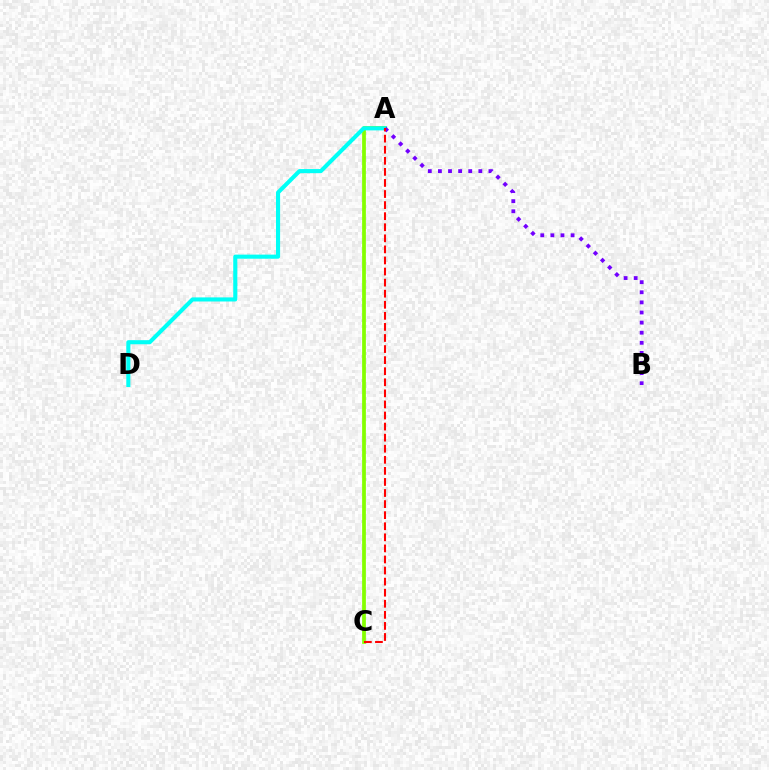{('A', 'C'): [{'color': '#84ff00', 'line_style': 'solid', 'thickness': 2.7}, {'color': '#ff0000', 'line_style': 'dashed', 'thickness': 1.5}], ('A', 'D'): [{'color': '#00fff6', 'line_style': 'solid', 'thickness': 2.94}], ('A', 'B'): [{'color': '#7200ff', 'line_style': 'dotted', 'thickness': 2.75}]}